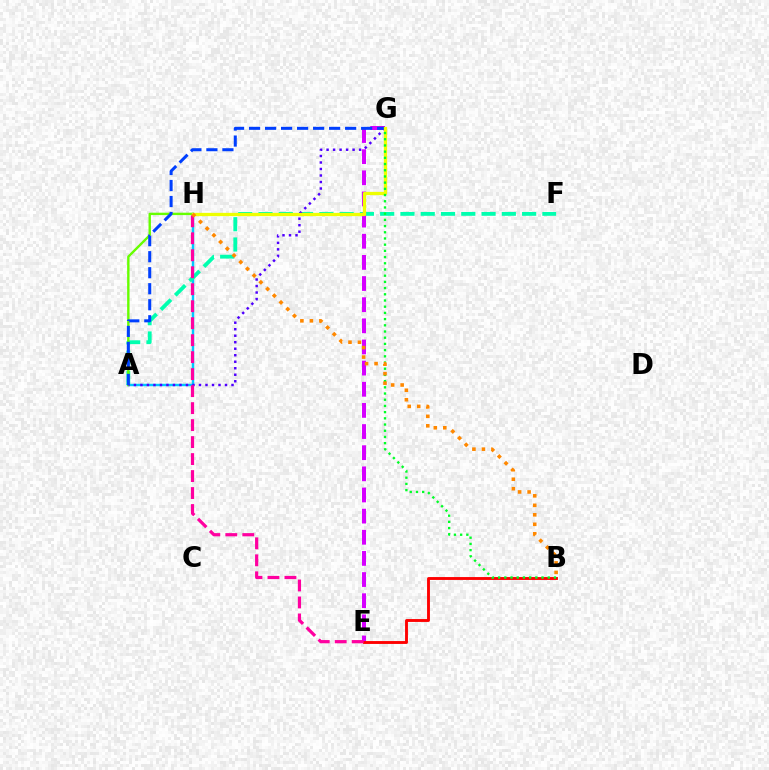{('A', 'H'): [{'color': '#00c7ff', 'line_style': 'solid', 'thickness': 1.76}, {'color': '#66ff00', 'line_style': 'solid', 'thickness': 1.73}], ('A', 'F'): [{'color': '#00ffaf', 'line_style': 'dashed', 'thickness': 2.75}], ('E', 'G'): [{'color': '#d600ff', 'line_style': 'dashed', 'thickness': 2.87}], ('A', 'G'): [{'color': '#4f00ff', 'line_style': 'dotted', 'thickness': 1.77}, {'color': '#003fff', 'line_style': 'dashed', 'thickness': 2.18}], ('B', 'E'): [{'color': '#ff0000', 'line_style': 'solid', 'thickness': 2.07}], ('G', 'H'): [{'color': '#eeff00', 'line_style': 'solid', 'thickness': 2.37}], ('E', 'H'): [{'color': '#ff00a0', 'line_style': 'dashed', 'thickness': 2.31}], ('B', 'G'): [{'color': '#00ff27', 'line_style': 'dotted', 'thickness': 1.69}], ('B', 'H'): [{'color': '#ff8800', 'line_style': 'dotted', 'thickness': 2.58}]}